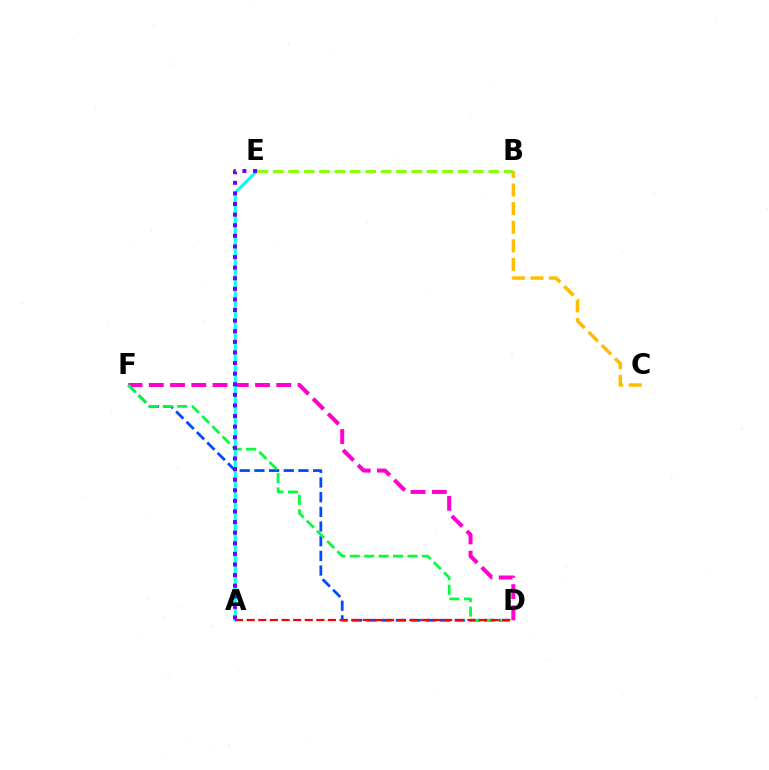{('D', 'F'): [{'color': '#ff00cf', 'line_style': 'dashed', 'thickness': 2.89}, {'color': '#004bff', 'line_style': 'dashed', 'thickness': 1.99}, {'color': '#00ff39', 'line_style': 'dashed', 'thickness': 1.96}], ('B', 'C'): [{'color': '#ffbd00', 'line_style': 'dashed', 'thickness': 2.53}], ('A', 'E'): [{'color': '#00fff6', 'line_style': 'solid', 'thickness': 2.15}, {'color': '#7200ff', 'line_style': 'dotted', 'thickness': 2.88}], ('B', 'E'): [{'color': '#84ff00', 'line_style': 'dashed', 'thickness': 2.09}], ('A', 'D'): [{'color': '#ff0000', 'line_style': 'dashed', 'thickness': 1.58}]}